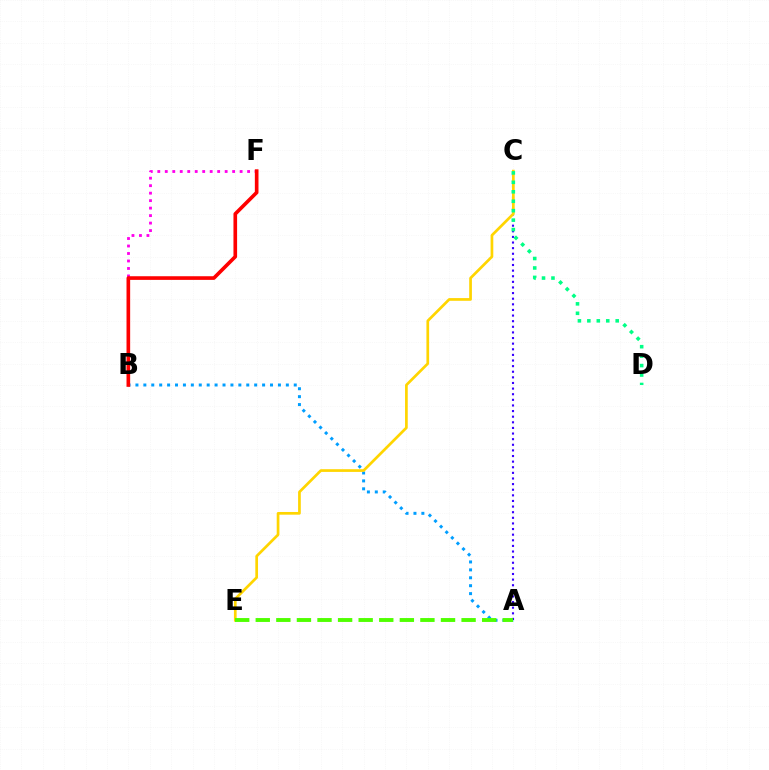{('A', 'B'): [{'color': '#009eff', 'line_style': 'dotted', 'thickness': 2.15}], ('A', 'C'): [{'color': '#3700ff', 'line_style': 'dotted', 'thickness': 1.53}], ('C', 'E'): [{'color': '#ffd500', 'line_style': 'solid', 'thickness': 1.95}], ('B', 'F'): [{'color': '#ff00ed', 'line_style': 'dotted', 'thickness': 2.03}, {'color': '#ff0000', 'line_style': 'solid', 'thickness': 2.62}], ('C', 'D'): [{'color': '#00ff86', 'line_style': 'dotted', 'thickness': 2.57}], ('A', 'E'): [{'color': '#4fff00', 'line_style': 'dashed', 'thickness': 2.8}]}